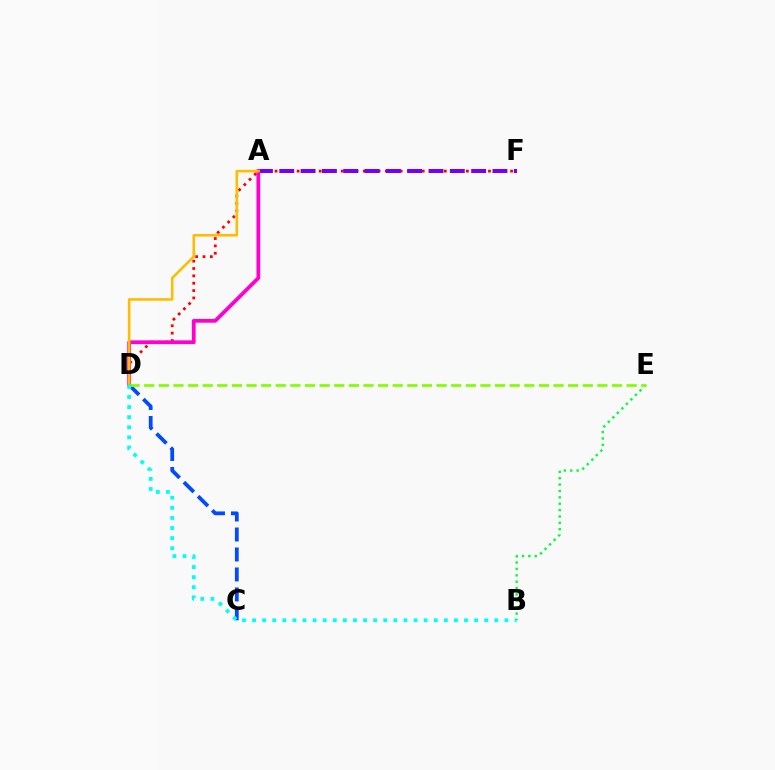{('D', 'F'): [{'color': '#ff0000', 'line_style': 'dotted', 'thickness': 2.0}], ('A', 'F'): [{'color': '#7200ff', 'line_style': 'dashed', 'thickness': 2.9}], ('A', 'D'): [{'color': '#ff00cf', 'line_style': 'solid', 'thickness': 2.71}, {'color': '#ffbd00', 'line_style': 'solid', 'thickness': 1.87}], ('C', 'D'): [{'color': '#004bff', 'line_style': 'dashed', 'thickness': 2.72}], ('B', 'E'): [{'color': '#00ff39', 'line_style': 'dotted', 'thickness': 1.73}], ('D', 'E'): [{'color': '#84ff00', 'line_style': 'dashed', 'thickness': 1.99}], ('B', 'D'): [{'color': '#00fff6', 'line_style': 'dotted', 'thickness': 2.74}]}